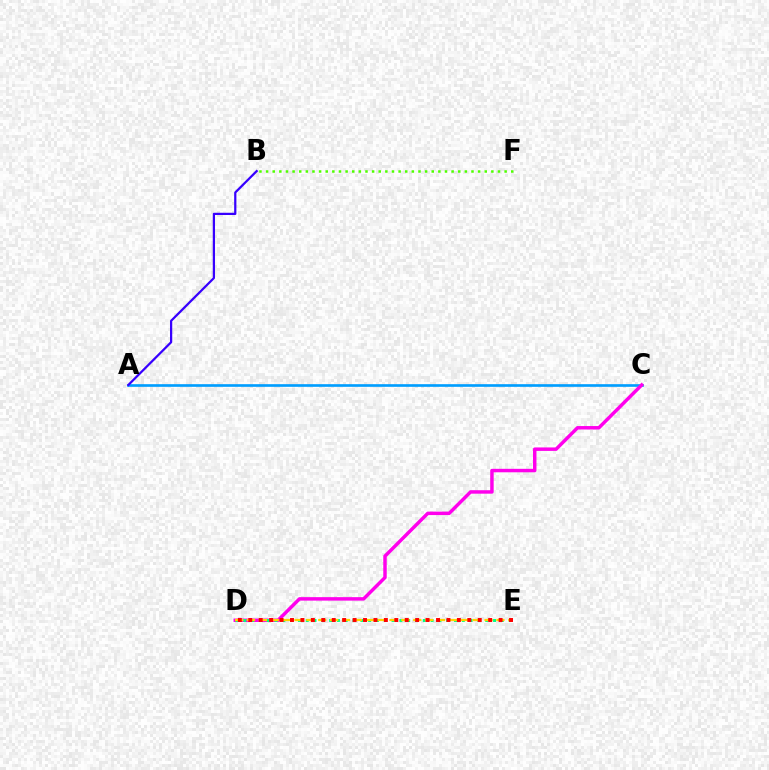{('A', 'C'): [{'color': '#009eff', 'line_style': 'solid', 'thickness': 1.91}], ('C', 'D'): [{'color': '#ff00ed', 'line_style': 'solid', 'thickness': 2.49}], ('A', 'B'): [{'color': '#3700ff', 'line_style': 'solid', 'thickness': 1.61}], ('D', 'E'): [{'color': '#00ff86', 'line_style': 'dotted', 'thickness': 2.12}, {'color': '#ffd500', 'line_style': 'dashed', 'thickness': 1.61}, {'color': '#ff0000', 'line_style': 'dotted', 'thickness': 2.83}], ('B', 'F'): [{'color': '#4fff00', 'line_style': 'dotted', 'thickness': 1.8}]}